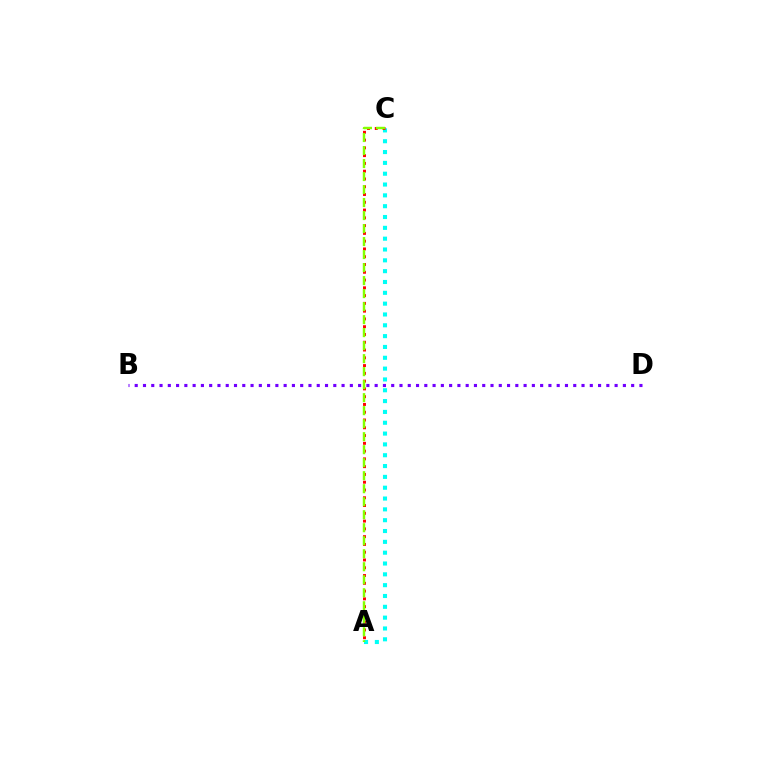{('A', 'C'): [{'color': '#00fff6', 'line_style': 'dotted', 'thickness': 2.94}, {'color': '#ff0000', 'line_style': 'dotted', 'thickness': 2.11}, {'color': '#84ff00', 'line_style': 'dashed', 'thickness': 1.77}], ('B', 'D'): [{'color': '#7200ff', 'line_style': 'dotted', 'thickness': 2.25}]}